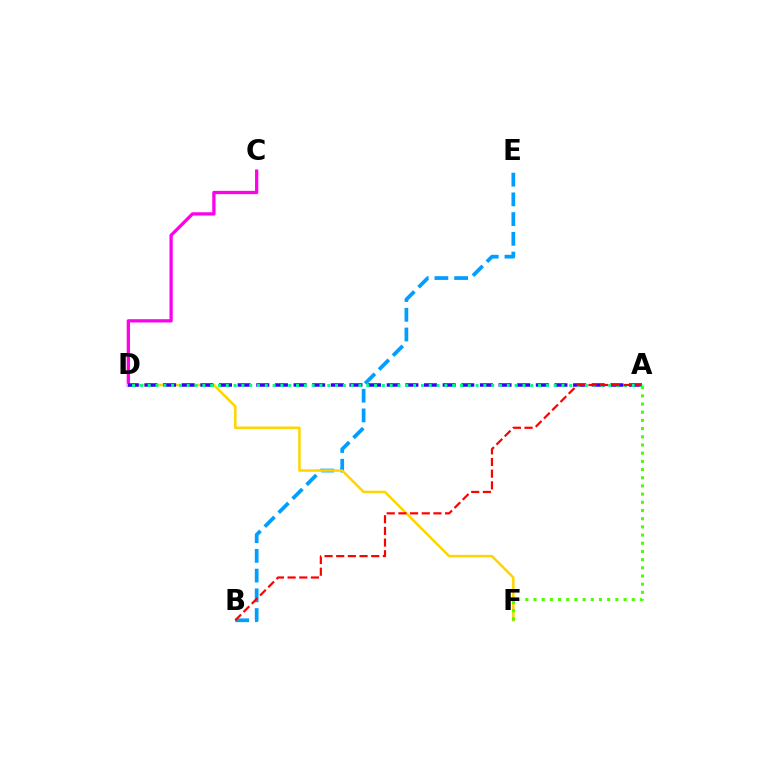{('C', 'D'): [{'color': '#ff00ed', 'line_style': 'solid', 'thickness': 2.36}], ('B', 'E'): [{'color': '#009eff', 'line_style': 'dashed', 'thickness': 2.68}], ('D', 'F'): [{'color': '#ffd500', 'line_style': 'solid', 'thickness': 1.82}], ('A', 'F'): [{'color': '#4fff00', 'line_style': 'dotted', 'thickness': 2.22}], ('A', 'D'): [{'color': '#3700ff', 'line_style': 'dashed', 'thickness': 2.53}, {'color': '#00ff86', 'line_style': 'dotted', 'thickness': 2.12}], ('A', 'B'): [{'color': '#ff0000', 'line_style': 'dashed', 'thickness': 1.58}]}